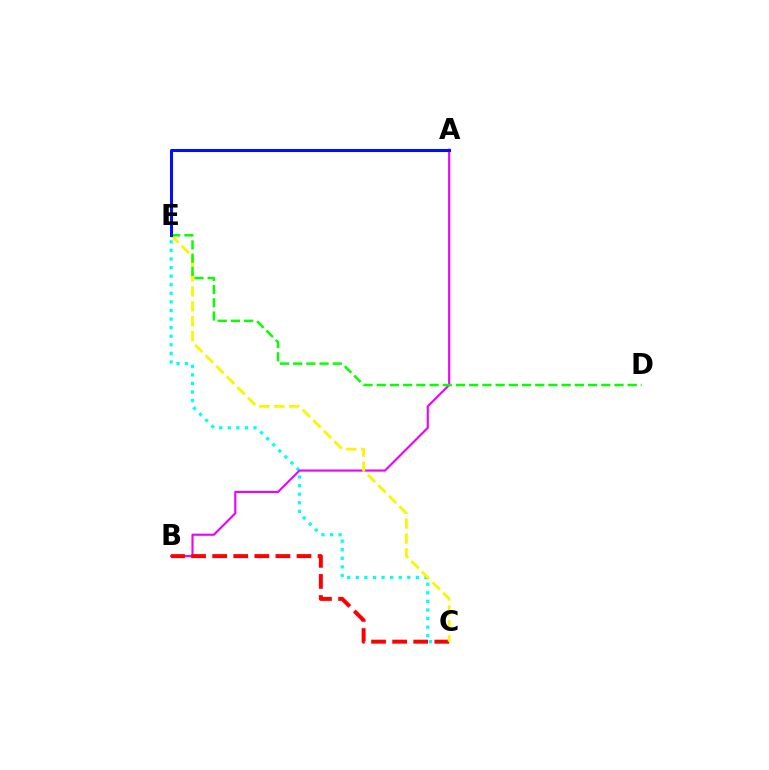{('C', 'E'): [{'color': '#00fff6', 'line_style': 'dotted', 'thickness': 2.33}, {'color': '#fcf500', 'line_style': 'dashed', 'thickness': 2.03}], ('A', 'B'): [{'color': '#ee00ff', 'line_style': 'solid', 'thickness': 1.53}], ('B', 'C'): [{'color': '#ff0000', 'line_style': 'dashed', 'thickness': 2.86}], ('D', 'E'): [{'color': '#08ff00', 'line_style': 'dashed', 'thickness': 1.79}], ('A', 'E'): [{'color': '#0010ff', 'line_style': 'solid', 'thickness': 2.19}]}